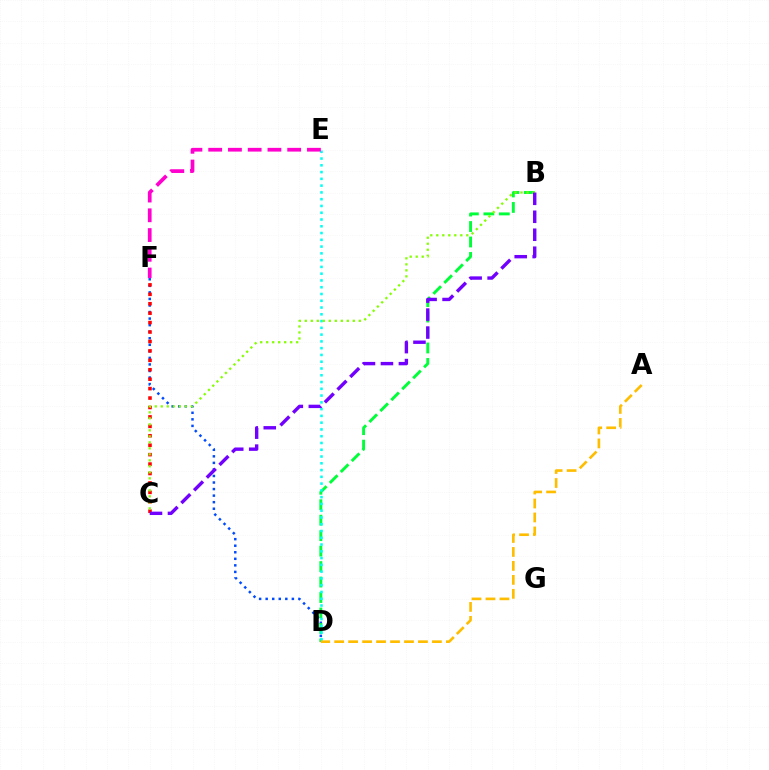{('D', 'F'): [{'color': '#004bff', 'line_style': 'dotted', 'thickness': 1.78}], ('B', 'D'): [{'color': '#00ff39', 'line_style': 'dashed', 'thickness': 2.1}], ('D', 'E'): [{'color': '#00fff6', 'line_style': 'dotted', 'thickness': 1.84}], ('C', 'F'): [{'color': '#ff0000', 'line_style': 'dotted', 'thickness': 2.56}], ('A', 'D'): [{'color': '#ffbd00', 'line_style': 'dashed', 'thickness': 1.9}], ('B', 'C'): [{'color': '#84ff00', 'line_style': 'dotted', 'thickness': 1.63}, {'color': '#7200ff', 'line_style': 'dashed', 'thickness': 2.44}], ('E', 'F'): [{'color': '#ff00cf', 'line_style': 'dashed', 'thickness': 2.68}]}